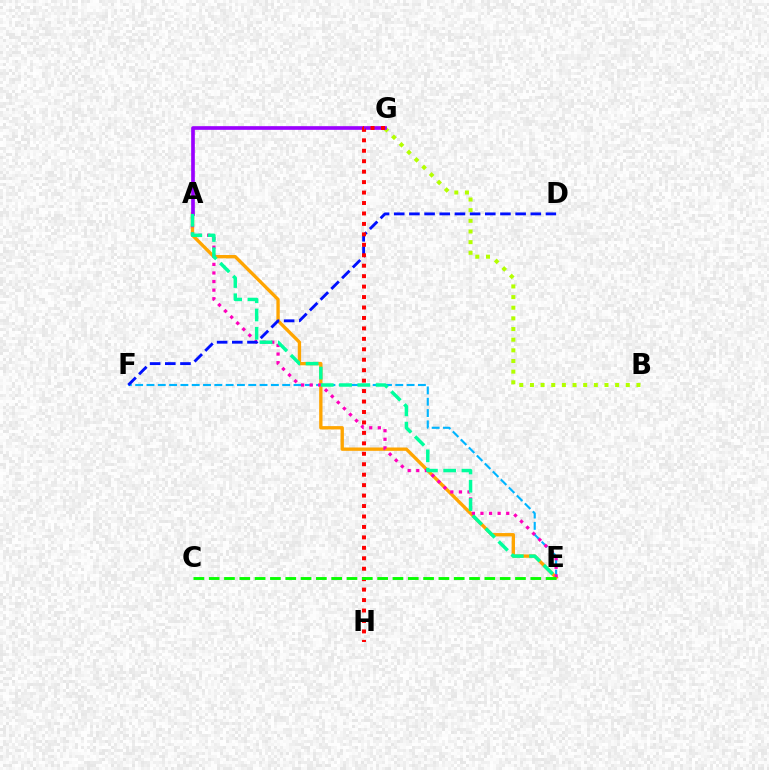{('E', 'F'): [{'color': '#00b5ff', 'line_style': 'dashed', 'thickness': 1.54}], ('B', 'G'): [{'color': '#b3ff00', 'line_style': 'dotted', 'thickness': 2.89}], ('A', 'E'): [{'color': '#ffa500', 'line_style': 'solid', 'thickness': 2.4}, {'color': '#ff00bd', 'line_style': 'dotted', 'thickness': 2.33}, {'color': '#00ff9d', 'line_style': 'dashed', 'thickness': 2.49}], ('A', 'G'): [{'color': '#9b00ff', 'line_style': 'solid', 'thickness': 2.64}], ('D', 'F'): [{'color': '#0010ff', 'line_style': 'dashed', 'thickness': 2.06}], ('G', 'H'): [{'color': '#ff0000', 'line_style': 'dotted', 'thickness': 2.84}], ('C', 'E'): [{'color': '#08ff00', 'line_style': 'dashed', 'thickness': 2.08}]}